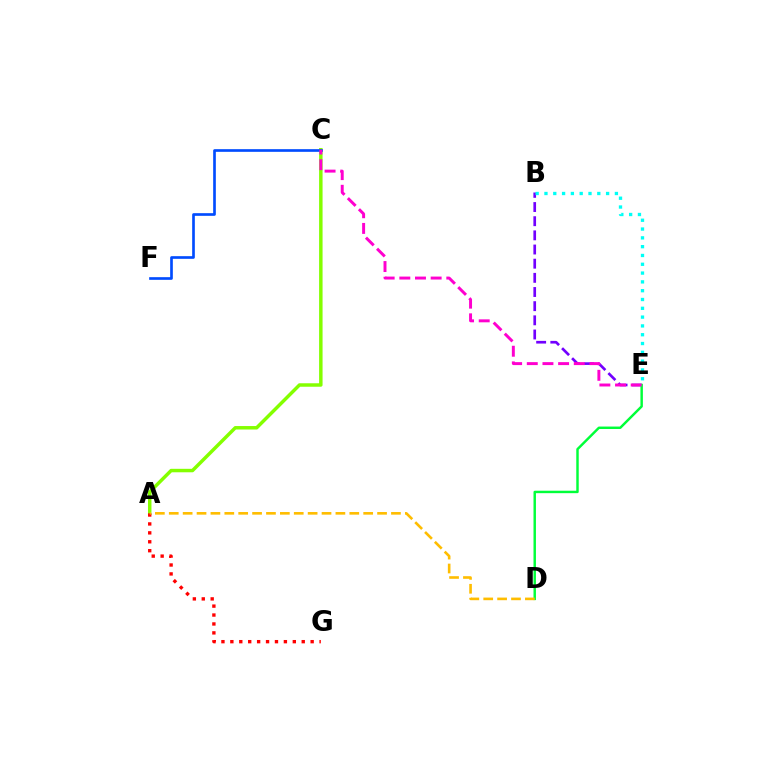{('A', 'C'): [{'color': '#84ff00', 'line_style': 'solid', 'thickness': 2.5}], ('B', 'E'): [{'color': '#7200ff', 'line_style': 'dashed', 'thickness': 1.92}, {'color': '#00fff6', 'line_style': 'dotted', 'thickness': 2.39}], ('C', 'F'): [{'color': '#004bff', 'line_style': 'solid', 'thickness': 1.92}], ('D', 'E'): [{'color': '#00ff39', 'line_style': 'solid', 'thickness': 1.76}], ('C', 'E'): [{'color': '#ff00cf', 'line_style': 'dashed', 'thickness': 2.13}], ('A', 'G'): [{'color': '#ff0000', 'line_style': 'dotted', 'thickness': 2.42}], ('A', 'D'): [{'color': '#ffbd00', 'line_style': 'dashed', 'thickness': 1.89}]}